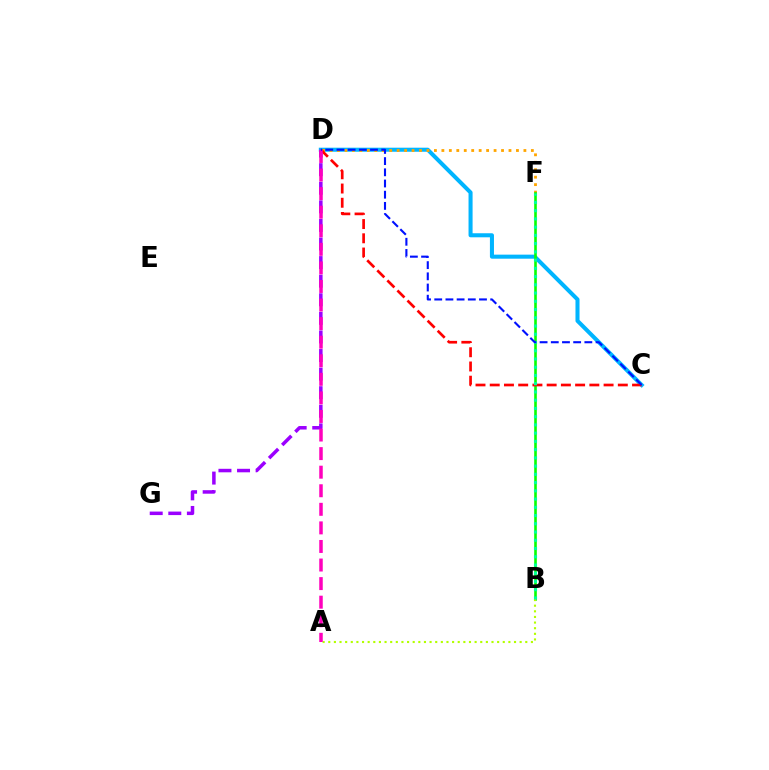{('C', 'D'): [{'color': '#00b5ff', 'line_style': 'solid', 'thickness': 2.92}, {'color': '#ff0000', 'line_style': 'dashed', 'thickness': 1.93}, {'color': '#0010ff', 'line_style': 'dashed', 'thickness': 1.52}], ('D', 'F'): [{'color': '#ffa500', 'line_style': 'dotted', 'thickness': 2.03}], ('B', 'F'): [{'color': '#08ff00', 'line_style': 'solid', 'thickness': 1.88}, {'color': '#00ff9d', 'line_style': 'dotted', 'thickness': 2.24}], ('D', 'G'): [{'color': '#9b00ff', 'line_style': 'dashed', 'thickness': 2.52}], ('A', 'B'): [{'color': '#b3ff00', 'line_style': 'dotted', 'thickness': 1.53}], ('A', 'D'): [{'color': '#ff00bd', 'line_style': 'dashed', 'thickness': 2.52}]}